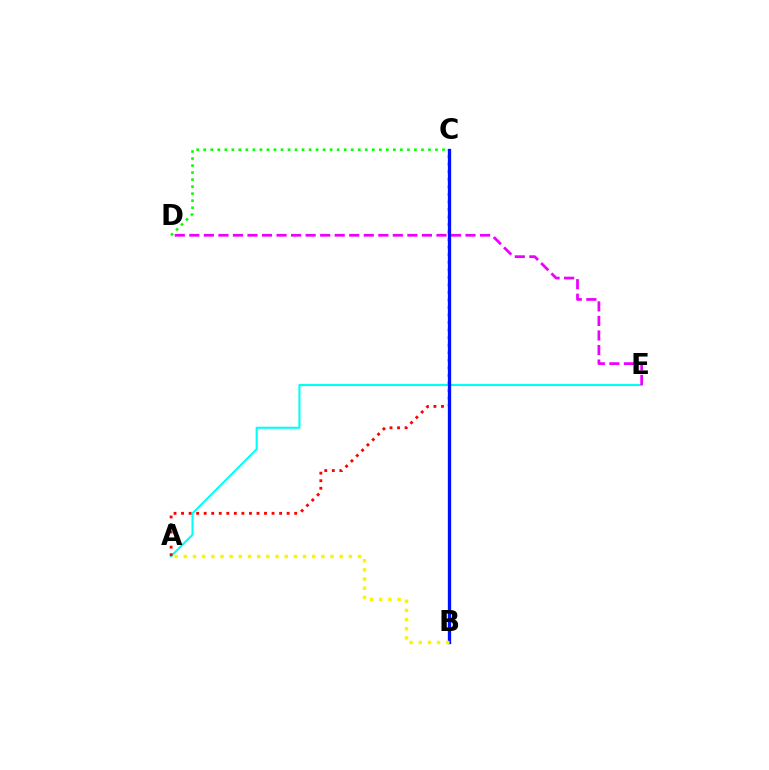{('A', 'E'): [{'color': '#00fff6', 'line_style': 'solid', 'thickness': 1.51}], ('A', 'C'): [{'color': '#ff0000', 'line_style': 'dotted', 'thickness': 2.05}], ('B', 'C'): [{'color': '#0010ff', 'line_style': 'solid', 'thickness': 2.39}], ('C', 'D'): [{'color': '#08ff00', 'line_style': 'dotted', 'thickness': 1.91}], ('A', 'B'): [{'color': '#fcf500', 'line_style': 'dotted', 'thickness': 2.49}], ('D', 'E'): [{'color': '#ee00ff', 'line_style': 'dashed', 'thickness': 1.97}]}